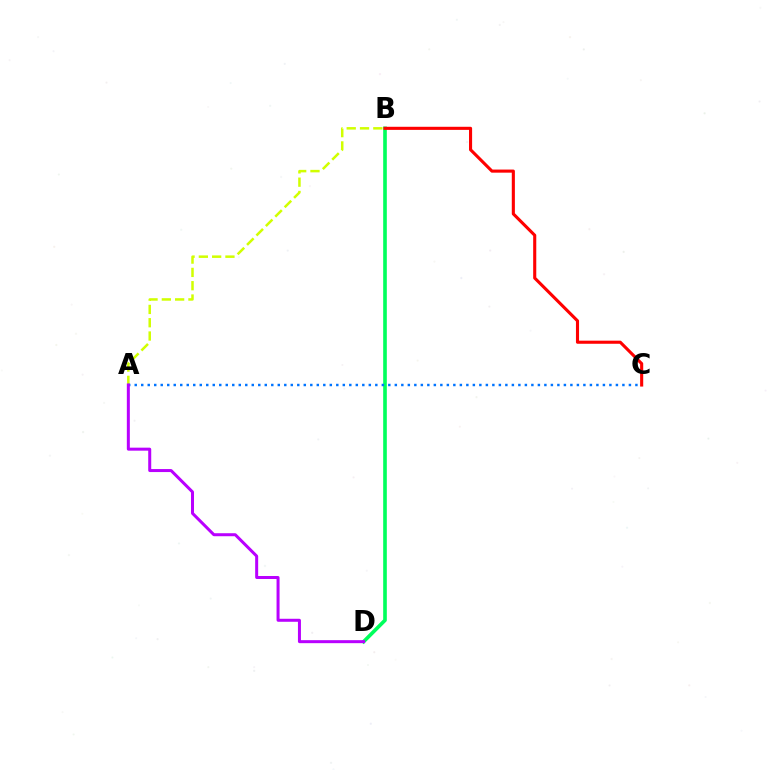{('B', 'D'): [{'color': '#00ff5c', 'line_style': 'solid', 'thickness': 2.62}], ('A', 'B'): [{'color': '#d1ff00', 'line_style': 'dashed', 'thickness': 1.81}], ('A', 'C'): [{'color': '#0074ff', 'line_style': 'dotted', 'thickness': 1.77}], ('A', 'D'): [{'color': '#b900ff', 'line_style': 'solid', 'thickness': 2.16}], ('B', 'C'): [{'color': '#ff0000', 'line_style': 'solid', 'thickness': 2.23}]}